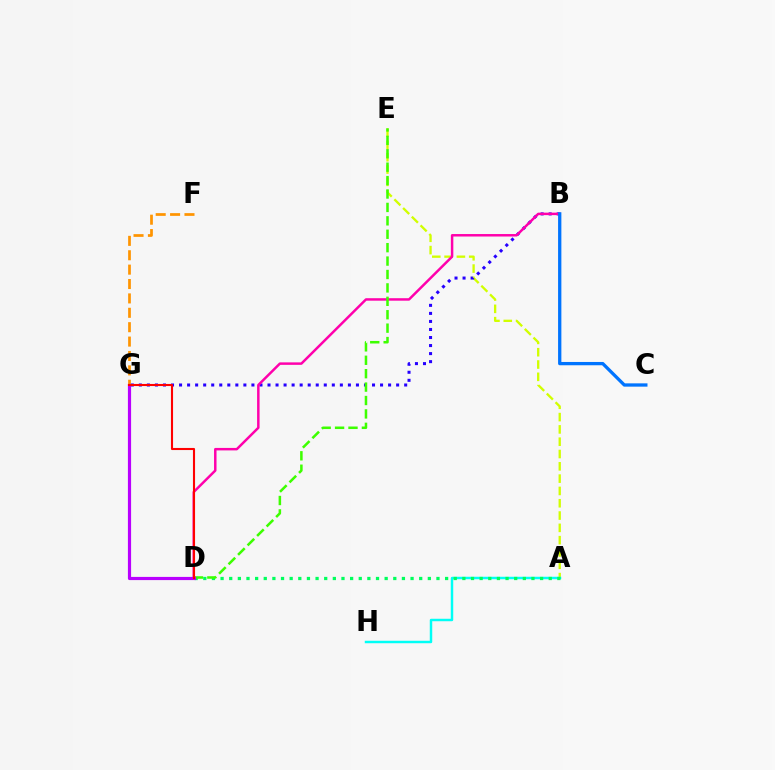{('A', 'E'): [{'color': '#d1ff00', 'line_style': 'dashed', 'thickness': 1.67}], ('A', 'H'): [{'color': '#00fff6', 'line_style': 'solid', 'thickness': 1.77}], ('A', 'D'): [{'color': '#00ff5c', 'line_style': 'dotted', 'thickness': 2.35}], ('B', 'G'): [{'color': '#2500ff', 'line_style': 'dotted', 'thickness': 2.18}], ('F', 'G'): [{'color': '#ff9400', 'line_style': 'dashed', 'thickness': 1.95}], ('B', 'D'): [{'color': '#ff00ac', 'line_style': 'solid', 'thickness': 1.78}], ('D', 'E'): [{'color': '#3dff00', 'line_style': 'dashed', 'thickness': 1.82}], ('D', 'G'): [{'color': '#b900ff', 'line_style': 'solid', 'thickness': 2.29}, {'color': '#ff0000', 'line_style': 'solid', 'thickness': 1.52}], ('B', 'C'): [{'color': '#0074ff', 'line_style': 'solid', 'thickness': 2.37}]}